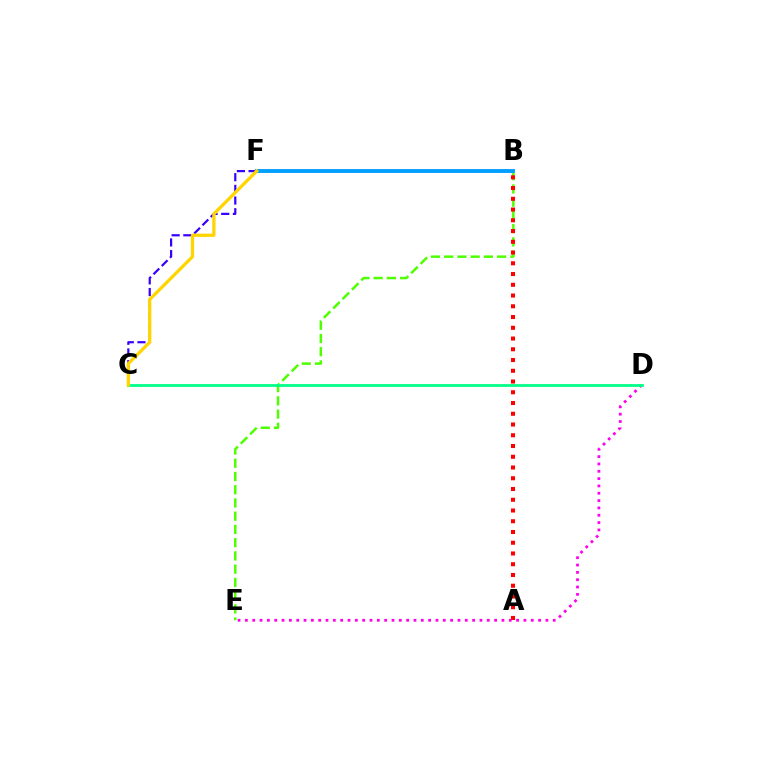{('B', 'E'): [{'color': '#4fff00', 'line_style': 'dashed', 'thickness': 1.8}], ('C', 'F'): [{'color': '#3700ff', 'line_style': 'dashed', 'thickness': 1.59}, {'color': '#ffd500', 'line_style': 'solid', 'thickness': 2.35}], ('D', 'E'): [{'color': '#ff00ed', 'line_style': 'dotted', 'thickness': 1.99}], ('B', 'F'): [{'color': '#009eff', 'line_style': 'solid', 'thickness': 2.78}], ('A', 'B'): [{'color': '#ff0000', 'line_style': 'dotted', 'thickness': 2.92}], ('C', 'D'): [{'color': '#00ff86', 'line_style': 'solid', 'thickness': 1.99}]}